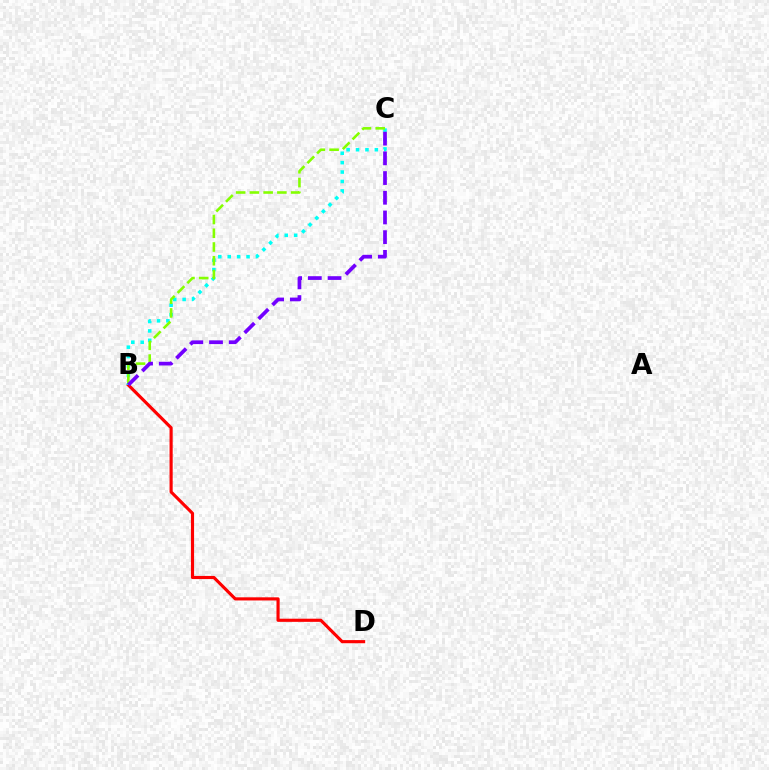{('B', 'D'): [{'color': '#ff0000', 'line_style': 'solid', 'thickness': 2.26}], ('B', 'C'): [{'color': '#00fff6', 'line_style': 'dotted', 'thickness': 2.56}, {'color': '#84ff00', 'line_style': 'dashed', 'thickness': 1.87}, {'color': '#7200ff', 'line_style': 'dashed', 'thickness': 2.68}]}